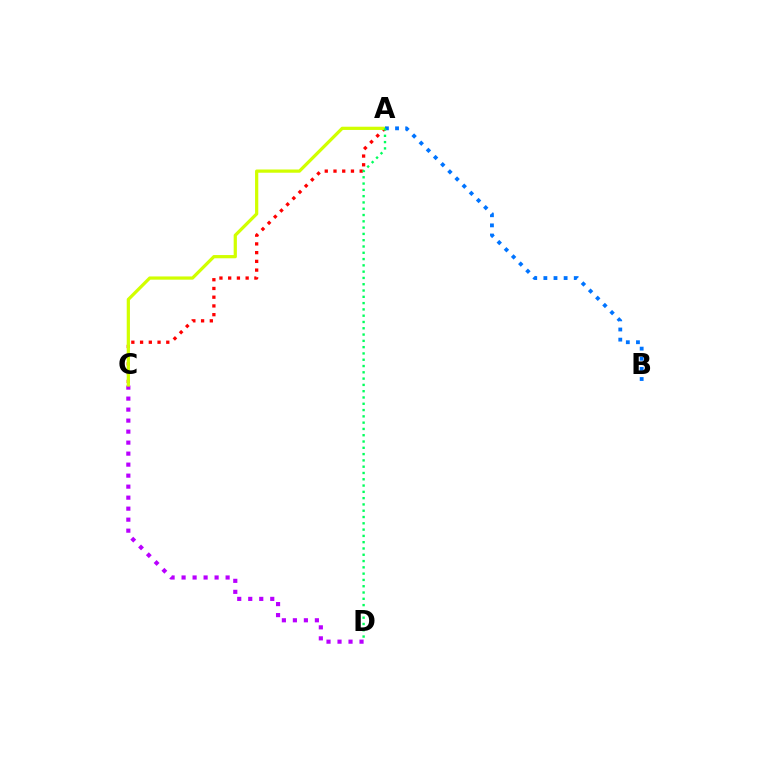{('C', 'D'): [{'color': '#b900ff', 'line_style': 'dotted', 'thickness': 2.99}], ('A', 'C'): [{'color': '#ff0000', 'line_style': 'dotted', 'thickness': 2.37}, {'color': '#d1ff00', 'line_style': 'solid', 'thickness': 2.32}], ('A', 'B'): [{'color': '#0074ff', 'line_style': 'dotted', 'thickness': 2.75}], ('A', 'D'): [{'color': '#00ff5c', 'line_style': 'dotted', 'thickness': 1.71}]}